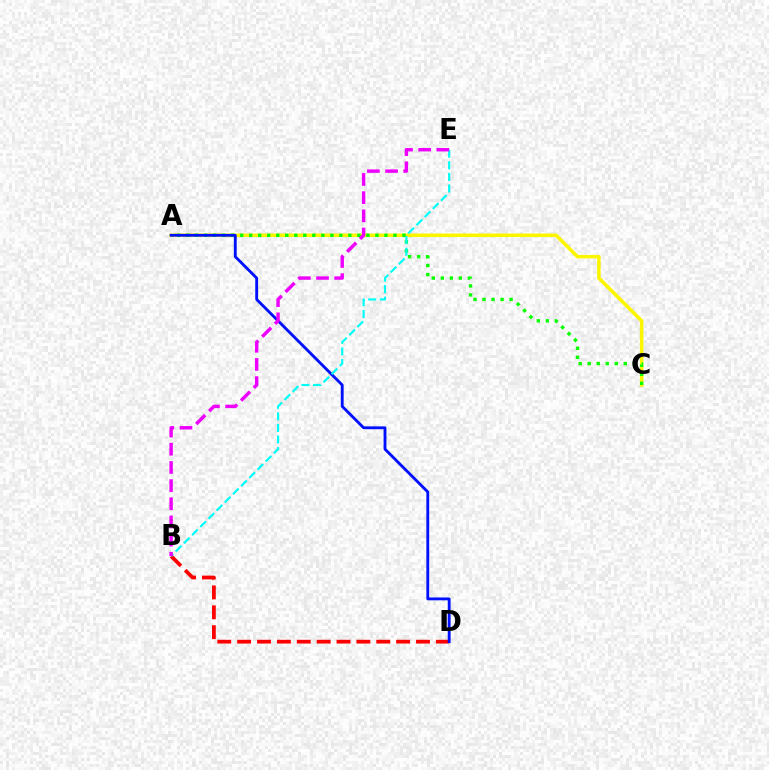{('A', 'C'): [{'color': '#fcf500', 'line_style': 'solid', 'thickness': 2.54}, {'color': '#08ff00', 'line_style': 'dotted', 'thickness': 2.45}], ('B', 'D'): [{'color': '#ff0000', 'line_style': 'dashed', 'thickness': 2.7}], ('A', 'D'): [{'color': '#0010ff', 'line_style': 'solid', 'thickness': 2.05}], ('B', 'E'): [{'color': '#00fff6', 'line_style': 'dashed', 'thickness': 1.57}, {'color': '#ee00ff', 'line_style': 'dashed', 'thickness': 2.47}]}